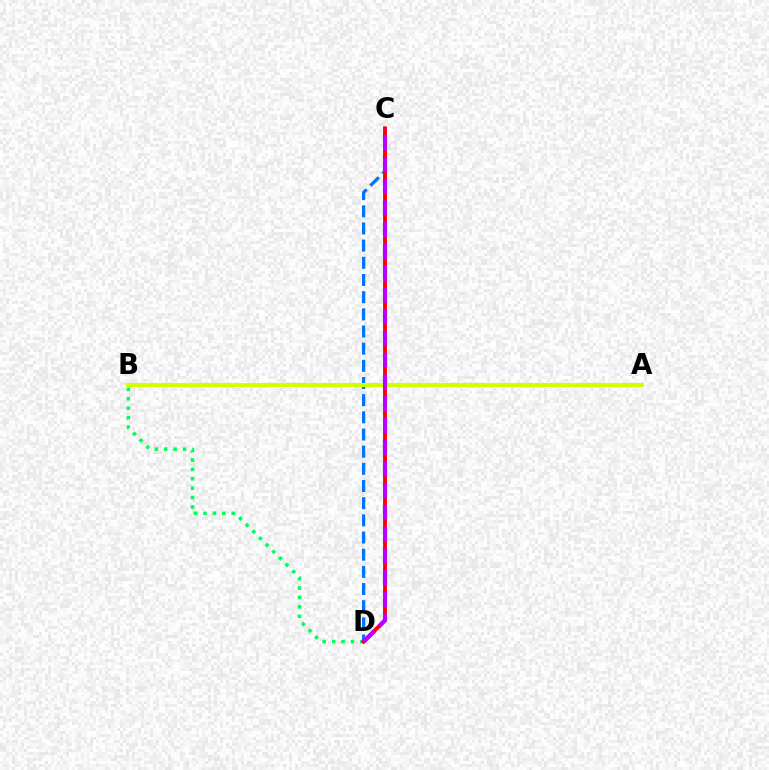{('B', 'D'): [{'color': '#00ff5c', 'line_style': 'dotted', 'thickness': 2.55}], ('C', 'D'): [{'color': '#0074ff', 'line_style': 'dashed', 'thickness': 2.33}, {'color': '#ff0000', 'line_style': 'solid', 'thickness': 2.78}, {'color': '#b900ff', 'line_style': 'dashed', 'thickness': 2.95}], ('A', 'B'): [{'color': '#d1ff00', 'line_style': 'solid', 'thickness': 2.96}]}